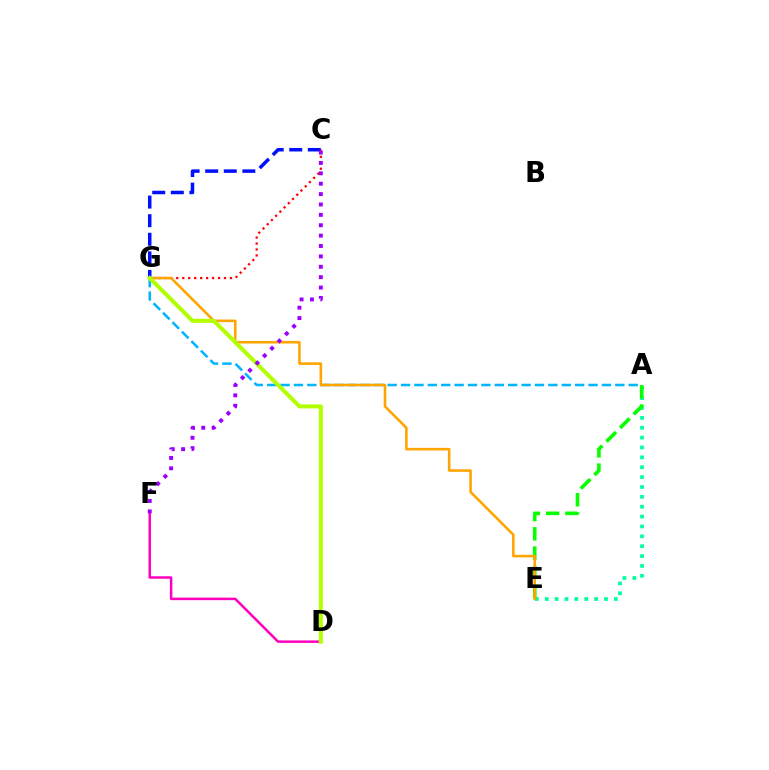{('A', 'E'): [{'color': '#00ff9d', 'line_style': 'dotted', 'thickness': 2.68}, {'color': '#08ff00', 'line_style': 'dashed', 'thickness': 2.61}], ('A', 'G'): [{'color': '#00b5ff', 'line_style': 'dashed', 'thickness': 1.82}], ('C', 'G'): [{'color': '#0010ff', 'line_style': 'dashed', 'thickness': 2.53}, {'color': '#ff0000', 'line_style': 'dotted', 'thickness': 1.62}], ('D', 'F'): [{'color': '#ff00bd', 'line_style': 'solid', 'thickness': 1.8}], ('E', 'G'): [{'color': '#ffa500', 'line_style': 'solid', 'thickness': 1.87}], ('D', 'G'): [{'color': '#b3ff00', 'line_style': 'solid', 'thickness': 2.9}], ('C', 'F'): [{'color': '#9b00ff', 'line_style': 'dotted', 'thickness': 2.82}]}